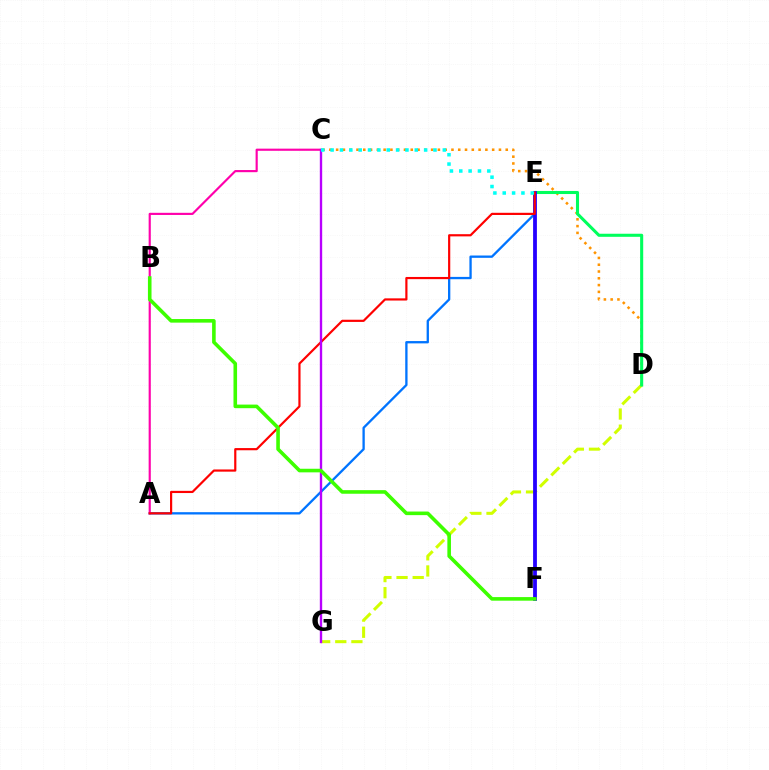{('D', 'G'): [{'color': '#d1ff00', 'line_style': 'dashed', 'thickness': 2.19}], ('C', 'D'): [{'color': '#ff9400', 'line_style': 'dotted', 'thickness': 1.84}], ('A', 'E'): [{'color': '#0074ff', 'line_style': 'solid', 'thickness': 1.67}, {'color': '#ff0000', 'line_style': 'solid', 'thickness': 1.58}], ('D', 'E'): [{'color': '#00ff5c', 'line_style': 'solid', 'thickness': 2.21}], ('A', 'C'): [{'color': '#ff00ac', 'line_style': 'solid', 'thickness': 1.55}], ('E', 'F'): [{'color': '#2500ff', 'line_style': 'solid', 'thickness': 2.74}], ('C', 'G'): [{'color': '#b900ff', 'line_style': 'solid', 'thickness': 1.7}], ('B', 'F'): [{'color': '#3dff00', 'line_style': 'solid', 'thickness': 2.59}], ('C', 'E'): [{'color': '#00fff6', 'line_style': 'dotted', 'thickness': 2.54}]}